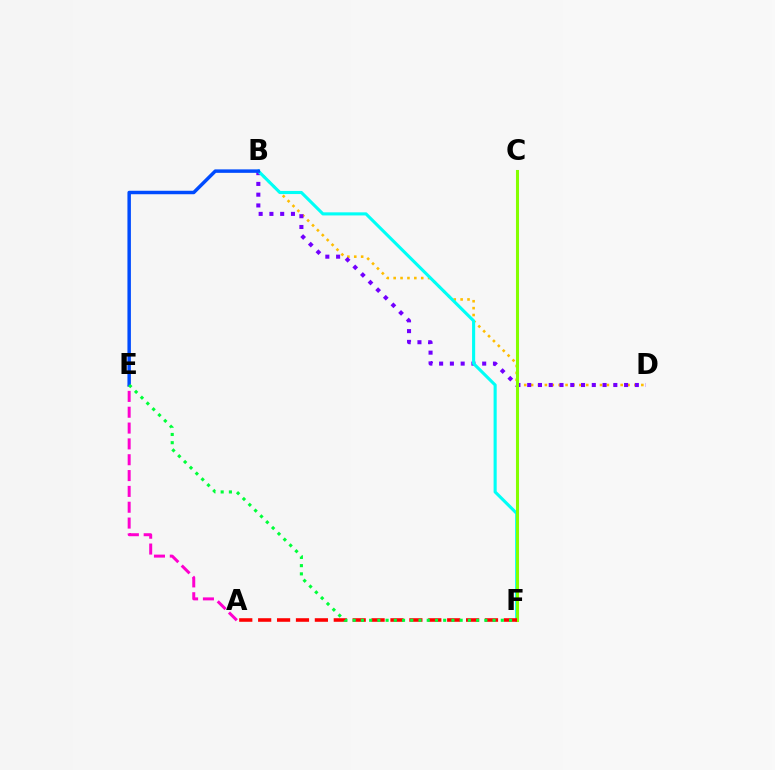{('B', 'D'): [{'color': '#ffbd00', 'line_style': 'dotted', 'thickness': 1.87}, {'color': '#7200ff', 'line_style': 'dotted', 'thickness': 2.93}], ('A', 'E'): [{'color': '#ff00cf', 'line_style': 'dashed', 'thickness': 2.15}], ('B', 'F'): [{'color': '#00fff6', 'line_style': 'solid', 'thickness': 2.24}], ('C', 'F'): [{'color': '#84ff00', 'line_style': 'solid', 'thickness': 2.2}], ('B', 'E'): [{'color': '#004bff', 'line_style': 'solid', 'thickness': 2.5}], ('A', 'F'): [{'color': '#ff0000', 'line_style': 'dashed', 'thickness': 2.57}], ('E', 'F'): [{'color': '#00ff39', 'line_style': 'dotted', 'thickness': 2.24}]}